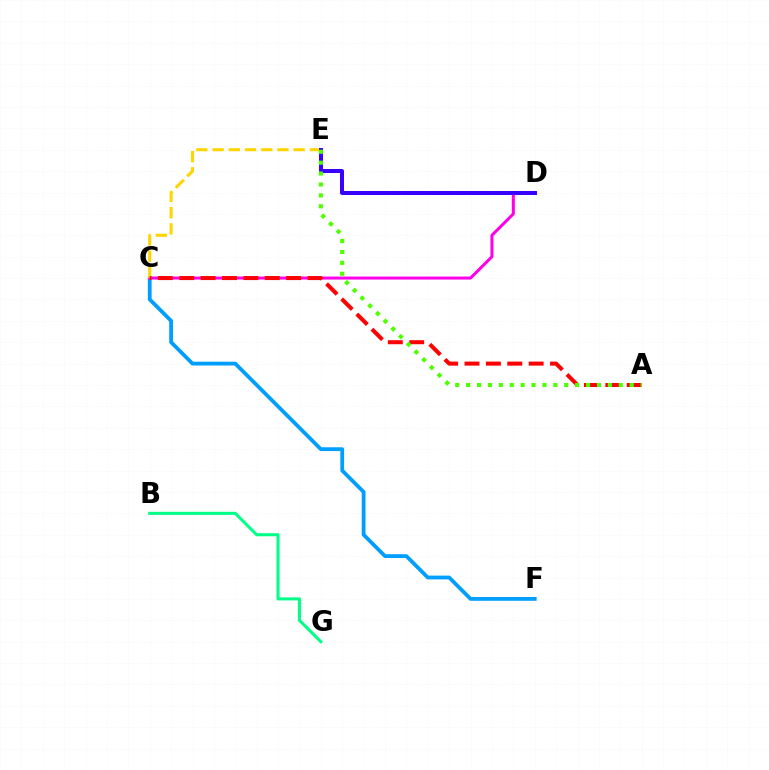{('B', 'G'): [{'color': '#00ff86', 'line_style': 'solid', 'thickness': 2.2}], ('C', 'F'): [{'color': '#009eff', 'line_style': 'solid', 'thickness': 2.74}], ('C', 'D'): [{'color': '#ff00ed', 'line_style': 'solid', 'thickness': 2.17}], ('C', 'E'): [{'color': '#ffd500', 'line_style': 'dashed', 'thickness': 2.2}], ('A', 'C'): [{'color': '#ff0000', 'line_style': 'dashed', 'thickness': 2.9}], ('D', 'E'): [{'color': '#3700ff', 'line_style': 'solid', 'thickness': 2.87}], ('A', 'E'): [{'color': '#4fff00', 'line_style': 'dotted', 'thickness': 2.96}]}